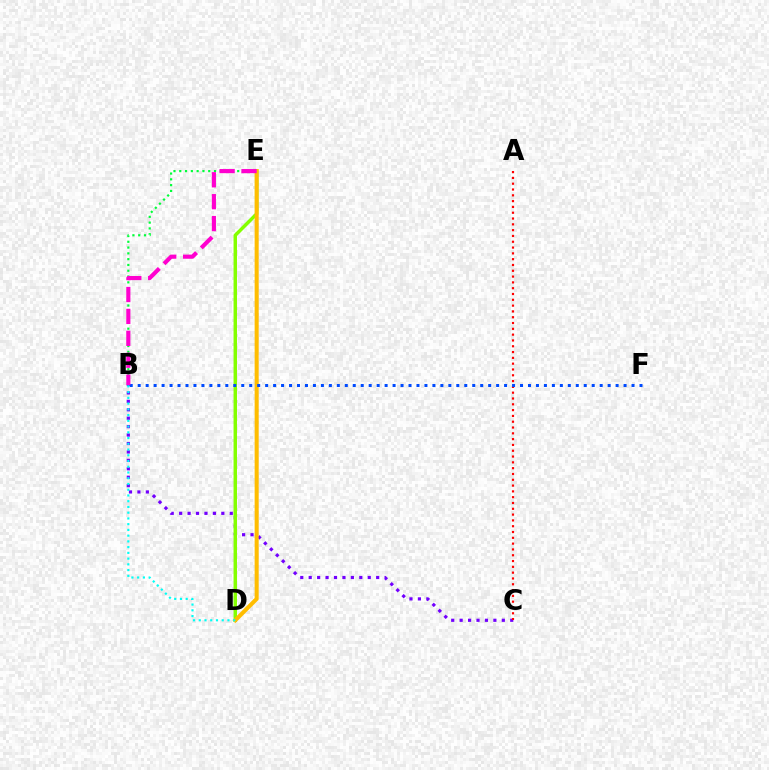{('B', 'E'): [{'color': '#00ff39', 'line_style': 'dotted', 'thickness': 1.57}, {'color': '#ff00cf', 'line_style': 'dashed', 'thickness': 2.98}], ('B', 'C'): [{'color': '#7200ff', 'line_style': 'dotted', 'thickness': 2.29}], ('D', 'E'): [{'color': '#84ff00', 'line_style': 'solid', 'thickness': 2.49}, {'color': '#ffbd00', 'line_style': 'solid', 'thickness': 2.92}], ('A', 'C'): [{'color': '#ff0000', 'line_style': 'dotted', 'thickness': 1.58}], ('B', 'F'): [{'color': '#004bff', 'line_style': 'dotted', 'thickness': 2.16}], ('B', 'D'): [{'color': '#00fff6', 'line_style': 'dotted', 'thickness': 1.56}]}